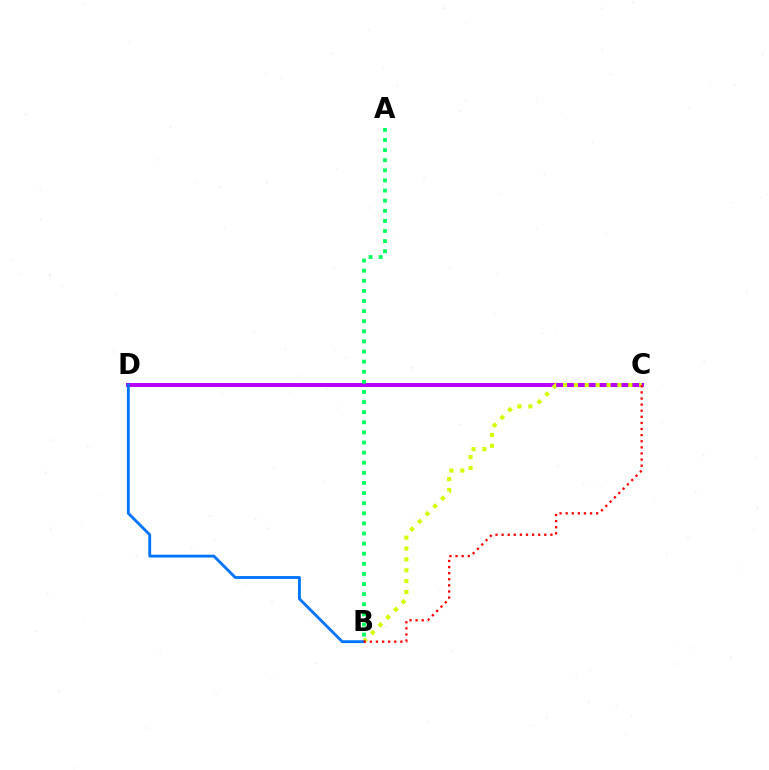{('C', 'D'): [{'color': '#b900ff', 'line_style': 'solid', 'thickness': 2.87}], ('B', 'C'): [{'color': '#d1ff00', 'line_style': 'dotted', 'thickness': 2.96}, {'color': '#ff0000', 'line_style': 'dotted', 'thickness': 1.66}], ('A', 'B'): [{'color': '#00ff5c', 'line_style': 'dotted', 'thickness': 2.75}], ('B', 'D'): [{'color': '#0074ff', 'line_style': 'solid', 'thickness': 2.05}]}